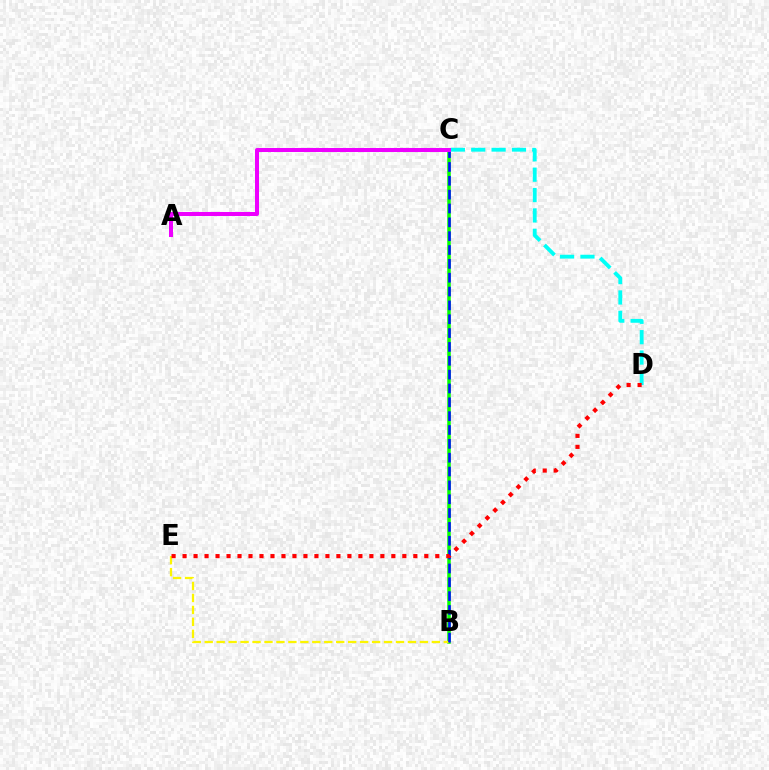{('C', 'D'): [{'color': '#00fff6', 'line_style': 'dashed', 'thickness': 2.77}], ('B', 'C'): [{'color': '#08ff00', 'line_style': 'solid', 'thickness': 2.53}, {'color': '#0010ff', 'line_style': 'dashed', 'thickness': 1.88}], ('B', 'E'): [{'color': '#fcf500', 'line_style': 'dashed', 'thickness': 1.62}], ('D', 'E'): [{'color': '#ff0000', 'line_style': 'dotted', 'thickness': 2.99}], ('A', 'C'): [{'color': '#ee00ff', 'line_style': 'solid', 'thickness': 2.89}]}